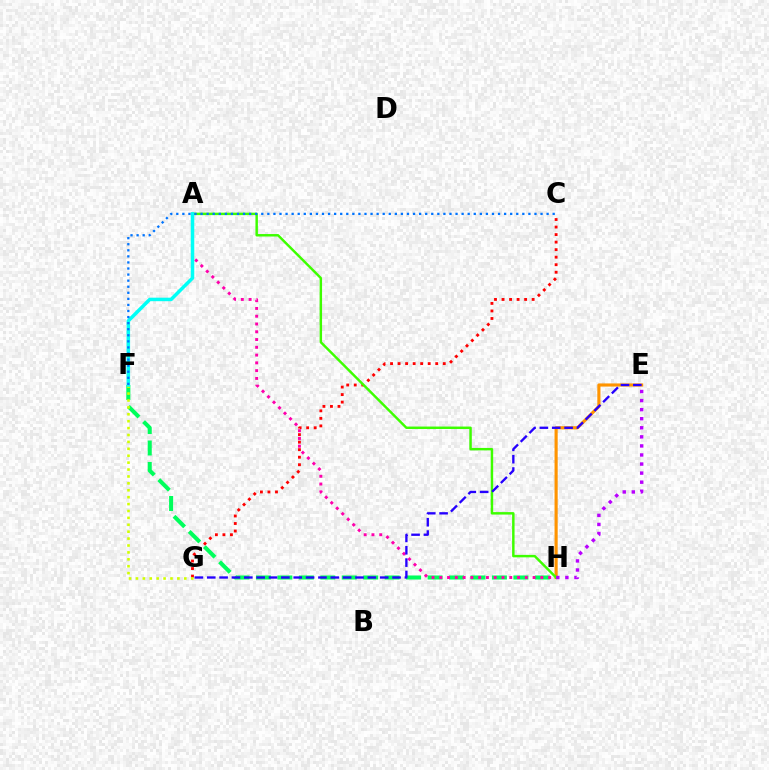{('F', 'H'): [{'color': '#00ff5c', 'line_style': 'dashed', 'thickness': 2.91}], ('C', 'G'): [{'color': '#ff0000', 'line_style': 'dotted', 'thickness': 2.05}], ('A', 'H'): [{'color': '#ff00ac', 'line_style': 'dotted', 'thickness': 2.11}, {'color': '#3dff00', 'line_style': 'solid', 'thickness': 1.77}], ('E', 'H'): [{'color': '#ff9400', 'line_style': 'solid', 'thickness': 2.26}, {'color': '#b900ff', 'line_style': 'dotted', 'thickness': 2.46}], ('F', 'G'): [{'color': '#d1ff00', 'line_style': 'dotted', 'thickness': 1.88}], ('A', 'F'): [{'color': '#00fff6', 'line_style': 'solid', 'thickness': 2.53}], ('C', 'F'): [{'color': '#0074ff', 'line_style': 'dotted', 'thickness': 1.65}], ('E', 'G'): [{'color': '#2500ff', 'line_style': 'dashed', 'thickness': 1.68}]}